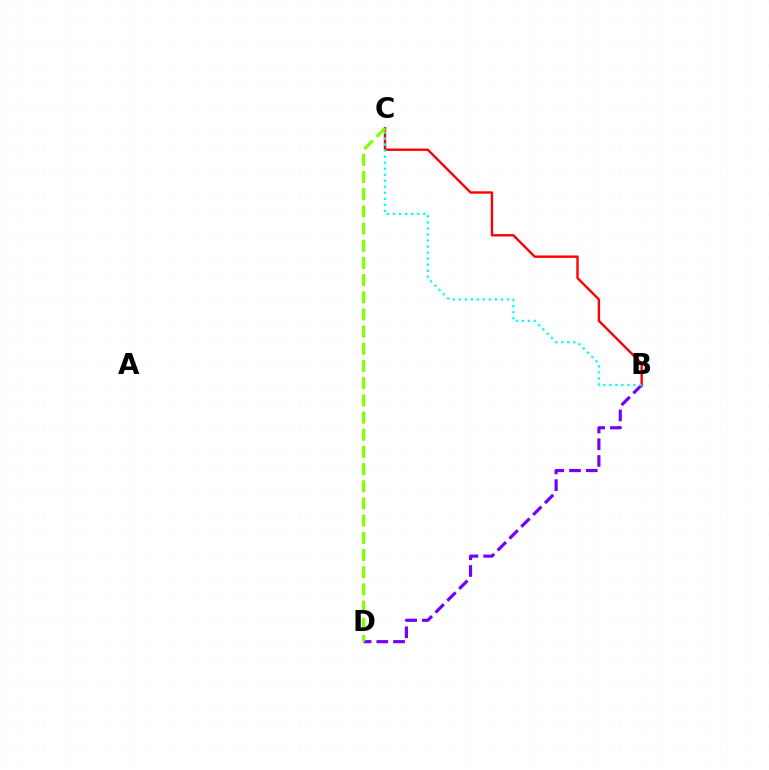{('B', 'D'): [{'color': '#7200ff', 'line_style': 'dashed', 'thickness': 2.27}], ('B', 'C'): [{'color': '#ff0000', 'line_style': 'solid', 'thickness': 1.73}, {'color': '#00fff6', 'line_style': 'dotted', 'thickness': 1.64}], ('C', 'D'): [{'color': '#84ff00', 'line_style': 'dashed', 'thickness': 2.33}]}